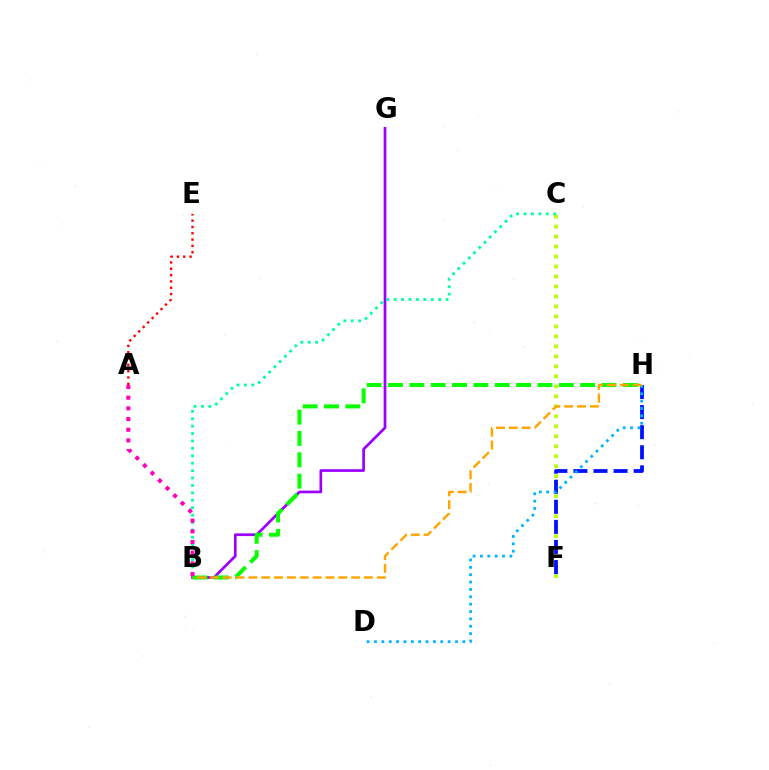{('C', 'F'): [{'color': '#b3ff00', 'line_style': 'dotted', 'thickness': 2.71}], ('F', 'H'): [{'color': '#0010ff', 'line_style': 'dashed', 'thickness': 2.73}], ('B', 'G'): [{'color': '#9b00ff', 'line_style': 'solid', 'thickness': 1.94}], ('D', 'H'): [{'color': '#00b5ff', 'line_style': 'dotted', 'thickness': 2.0}], ('B', 'C'): [{'color': '#00ff9d', 'line_style': 'dotted', 'thickness': 2.01}], ('A', 'E'): [{'color': '#ff0000', 'line_style': 'dotted', 'thickness': 1.72}], ('B', 'H'): [{'color': '#08ff00', 'line_style': 'dashed', 'thickness': 2.9}, {'color': '#ffa500', 'line_style': 'dashed', 'thickness': 1.75}], ('A', 'B'): [{'color': '#ff00bd', 'line_style': 'dotted', 'thickness': 2.9}]}